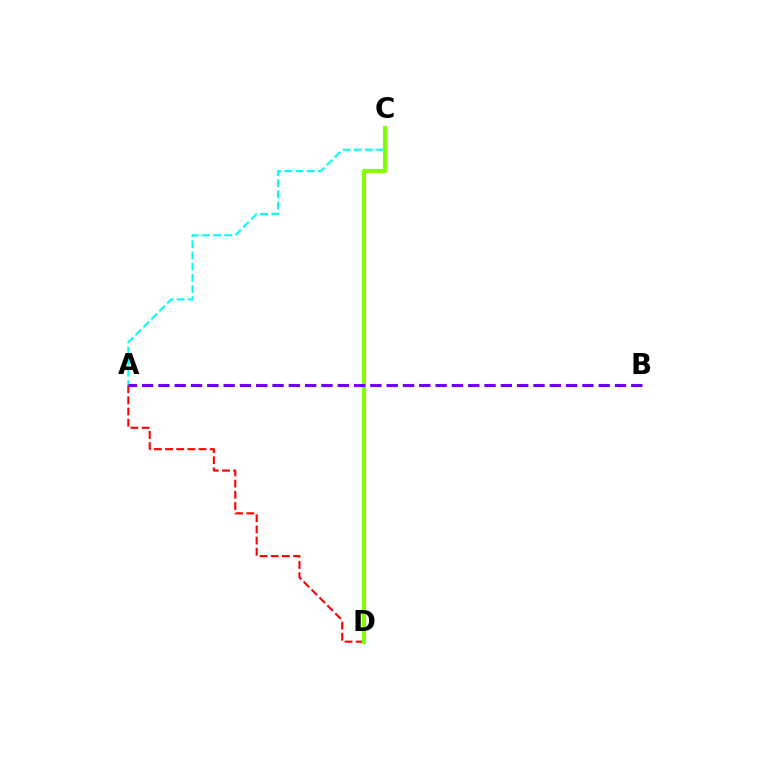{('A', 'C'): [{'color': '#00fff6', 'line_style': 'dashed', 'thickness': 1.52}], ('A', 'D'): [{'color': '#ff0000', 'line_style': 'dashed', 'thickness': 1.52}], ('C', 'D'): [{'color': '#84ff00', 'line_style': 'solid', 'thickness': 2.97}], ('A', 'B'): [{'color': '#7200ff', 'line_style': 'dashed', 'thickness': 2.22}]}